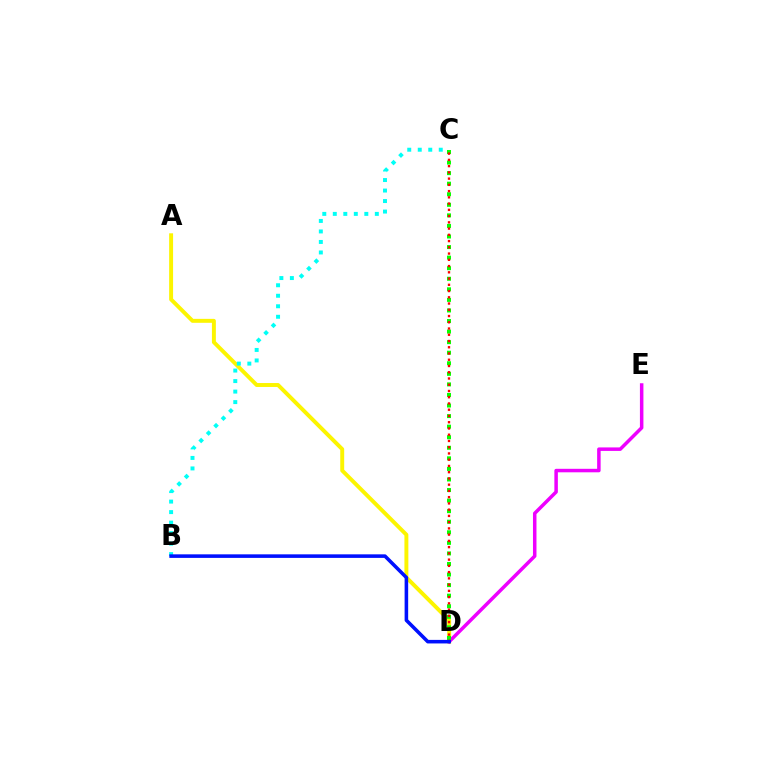{('A', 'D'): [{'color': '#fcf500', 'line_style': 'solid', 'thickness': 2.83}], ('D', 'E'): [{'color': '#ee00ff', 'line_style': 'solid', 'thickness': 2.52}], ('B', 'C'): [{'color': '#00fff6', 'line_style': 'dotted', 'thickness': 2.85}], ('C', 'D'): [{'color': '#08ff00', 'line_style': 'dotted', 'thickness': 2.87}, {'color': '#ff0000', 'line_style': 'dotted', 'thickness': 1.7}], ('B', 'D'): [{'color': '#0010ff', 'line_style': 'solid', 'thickness': 2.56}]}